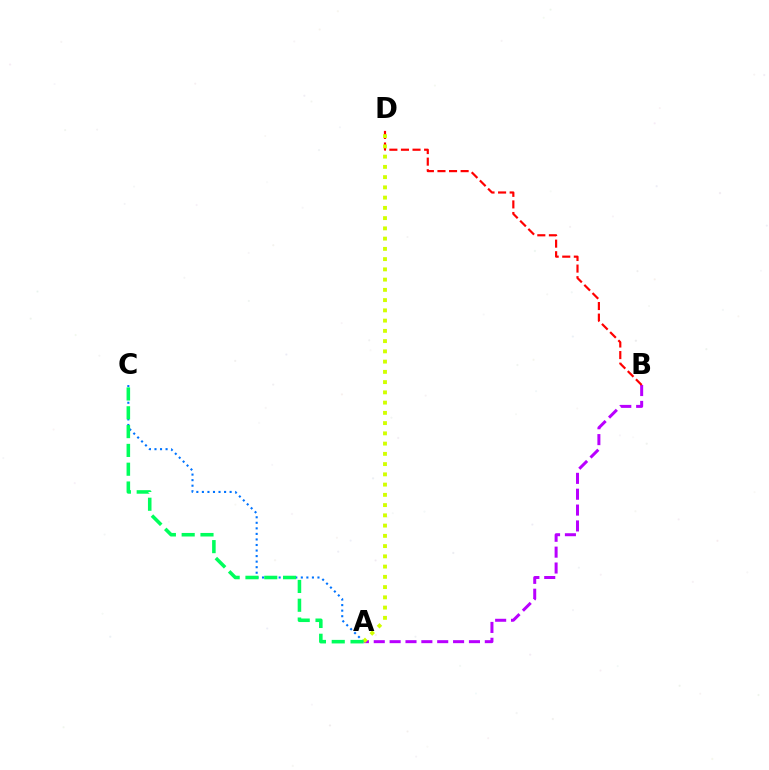{('A', 'C'): [{'color': '#0074ff', 'line_style': 'dotted', 'thickness': 1.51}, {'color': '#00ff5c', 'line_style': 'dashed', 'thickness': 2.55}], ('A', 'B'): [{'color': '#b900ff', 'line_style': 'dashed', 'thickness': 2.16}], ('B', 'D'): [{'color': '#ff0000', 'line_style': 'dashed', 'thickness': 1.57}], ('A', 'D'): [{'color': '#d1ff00', 'line_style': 'dotted', 'thickness': 2.78}]}